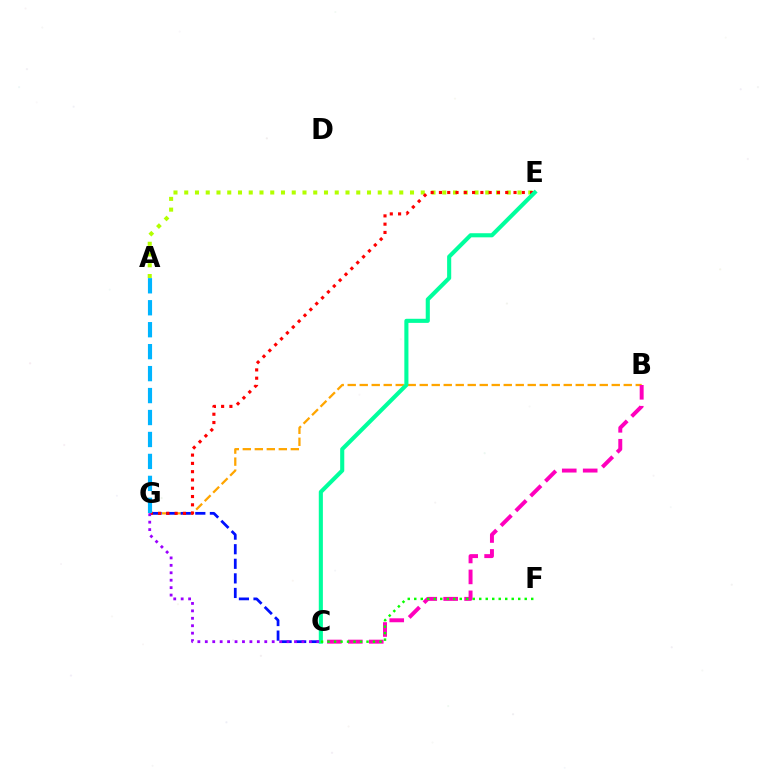{('A', 'E'): [{'color': '#b3ff00', 'line_style': 'dotted', 'thickness': 2.92}], ('B', 'G'): [{'color': '#ffa500', 'line_style': 'dashed', 'thickness': 1.63}], ('C', 'G'): [{'color': '#0010ff', 'line_style': 'dashed', 'thickness': 1.98}, {'color': '#9b00ff', 'line_style': 'dotted', 'thickness': 2.02}], ('B', 'C'): [{'color': '#ff00bd', 'line_style': 'dashed', 'thickness': 2.84}], ('E', 'G'): [{'color': '#ff0000', 'line_style': 'dotted', 'thickness': 2.25}], ('A', 'G'): [{'color': '#00b5ff', 'line_style': 'dashed', 'thickness': 2.98}], ('C', 'E'): [{'color': '#00ff9d', 'line_style': 'solid', 'thickness': 2.95}], ('C', 'F'): [{'color': '#08ff00', 'line_style': 'dotted', 'thickness': 1.77}]}